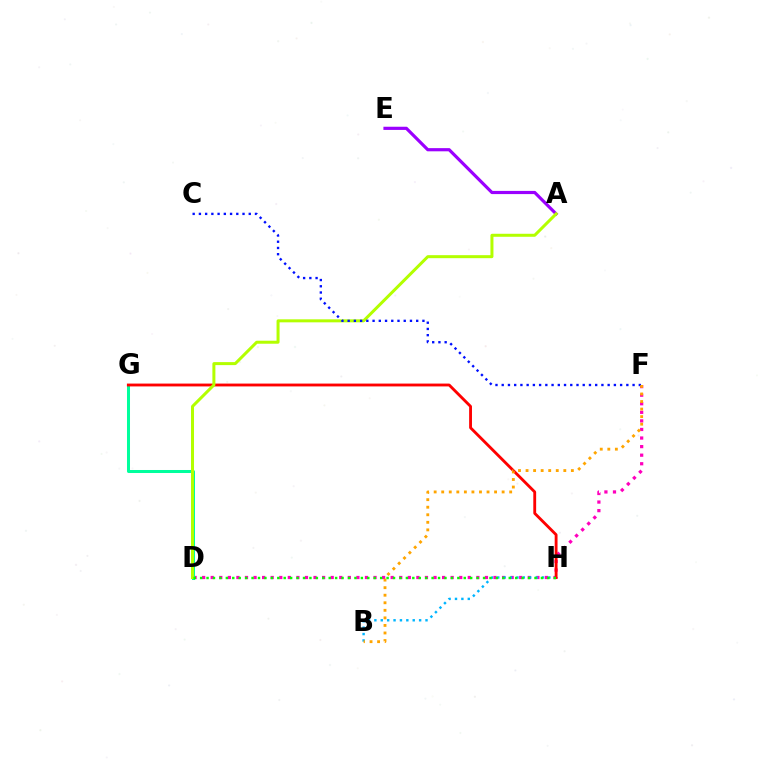{('D', 'F'): [{'color': '#ff00bd', 'line_style': 'dotted', 'thickness': 2.33}], ('A', 'E'): [{'color': '#9b00ff', 'line_style': 'solid', 'thickness': 2.29}], ('B', 'H'): [{'color': '#00b5ff', 'line_style': 'dotted', 'thickness': 1.74}], ('D', 'G'): [{'color': '#00ff9d', 'line_style': 'solid', 'thickness': 2.17}], ('G', 'H'): [{'color': '#ff0000', 'line_style': 'solid', 'thickness': 2.05}], ('A', 'D'): [{'color': '#b3ff00', 'line_style': 'solid', 'thickness': 2.16}], ('C', 'F'): [{'color': '#0010ff', 'line_style': 'dotted', 'thickness': 1.69}], ('B', 'F'): [{'color': '#ffa500', 'line_style': 'dotted', 'thickness': 2.05}], ('D', 'H'): [{'color': '#08ff00', 'line_style': 'dotted', 'thickness': 1.75}]}